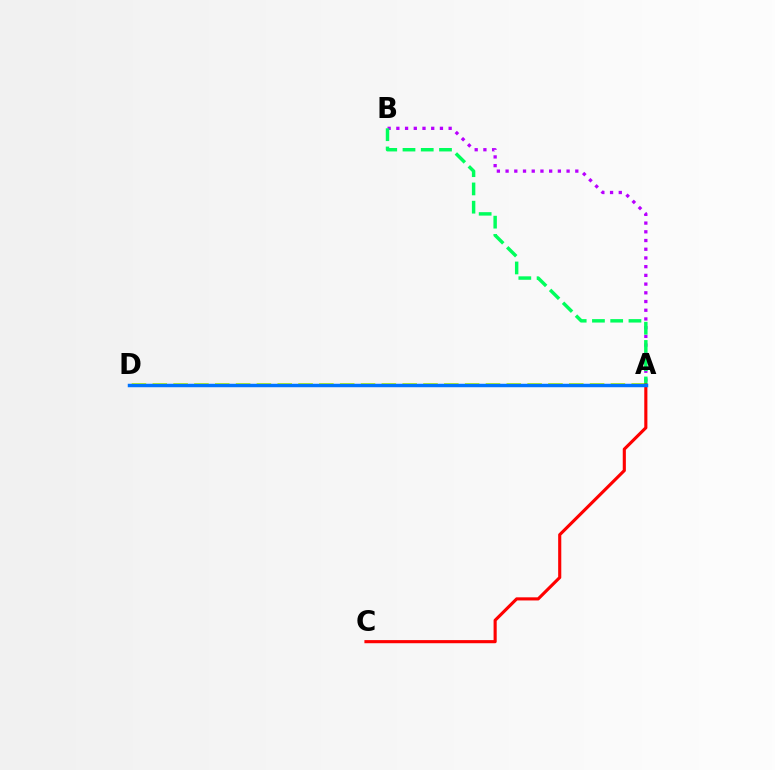{('A', 'B'): [{'color': '#b900ff', 'line_style': 'dotted', 'thickness': 2.37}, {'color': '#00ff5c', 'line_style': 'dashed', 'thickness': 2.48}], ('A', 'D'): [{'color': '#d1ff00', 'line_style': 'dashed', 'thickness': 2.83}, {'color': '#0074ff', 'line_style': 'solid', 'thickness': 2.51}], ('A', 'C'): [{'color': '#ff0000', 'line_style': 'solid', 'thickness': 2.25}]}